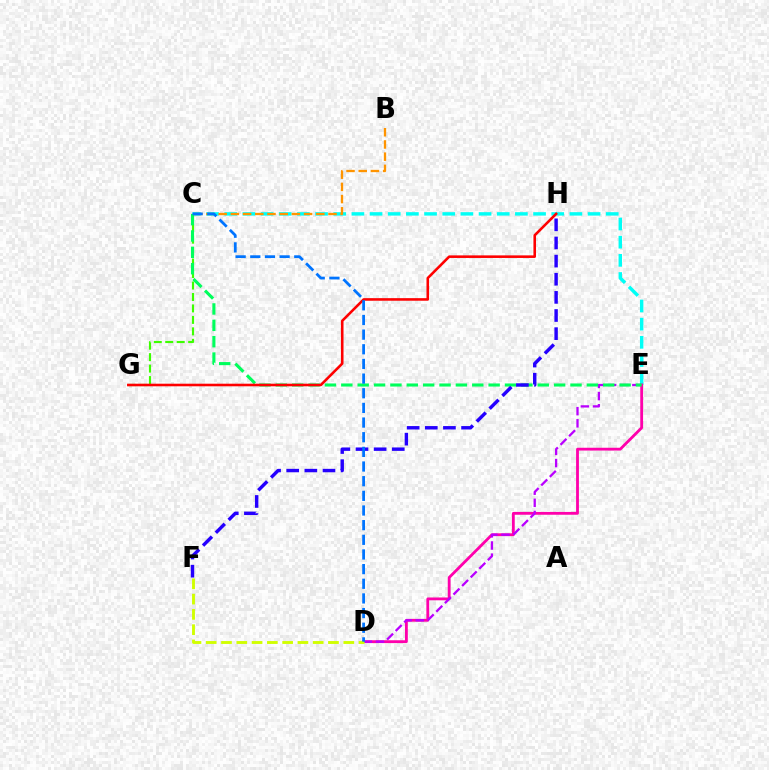{('C', 'E'): [{'color': '#00fff6', 'line_style': 'dashed', 'thickness': 2.47}, {'color': '#00ff5c', 'line_style': 'dashed', 'thickness': 2.22}], ('D', 'E'): [{'color': '#ff00ac', 'line_style': 'solid', 'thickness': 2.03}, {'color': '#b900ff', 'line_style': 'dashed', 'thickness': 1.65}], ('D', 'F'): [{'color': '#d1ff00', 'line_style': 'dashed', 'thickness': 2.08}], ('B', 'C'): [{'color': '#ff9400', 'line_style': 'dashed', 'thickness': 1.66}], ('C', 'G'): [{'color': '#3dff00', 'line_style': 'dashed', 'thickness': 1.56}], ('G', 'H'): [{'color': '#ff0000', 'line_style': 'solid', 'thickness': 1.86}], ('F', 'H'): [{'color': '#2500ff', 'line_style': 'dashed', 'thickness': 2.46}], ('C', 'D'): [{'color': '#0074ff', 'line_style': 'dashed', 'thickness': 1.99}]}